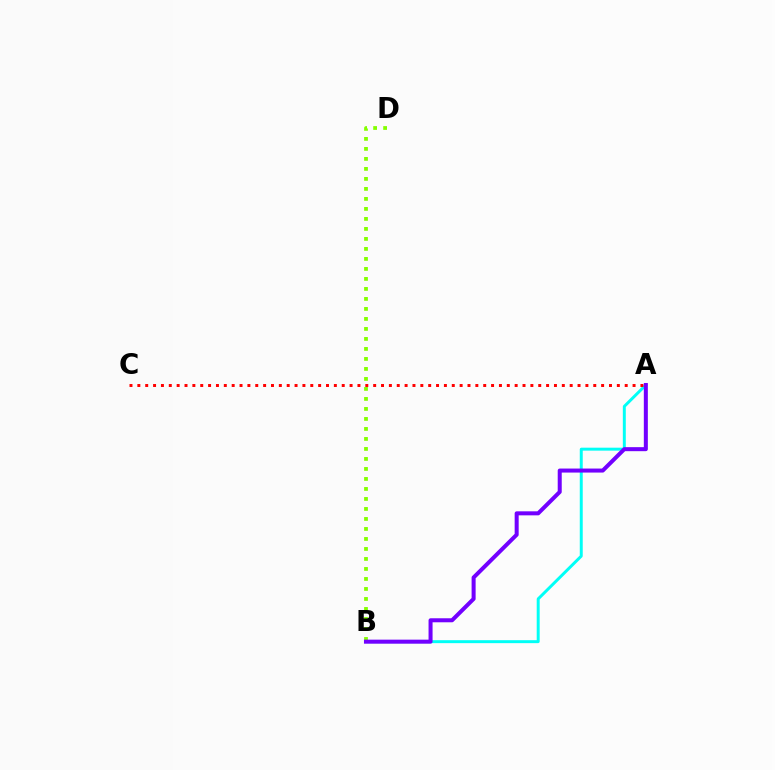{('B', 'D'): [{'color': '#84ff00', 'line_style': 'dotted', 'thickness': 2.72}], ('A', 'B'): [{'color': '#00fff6', 'line_style': 'solid', 'thickness': 2.13}, {'color': '#7200ff', 'line_style': 'solid', 'thickness': 2.89}], ('A', 'C'): [{'color': '#ff0000', 'line_style': 'dotted', 'thickness': 2.14}]}